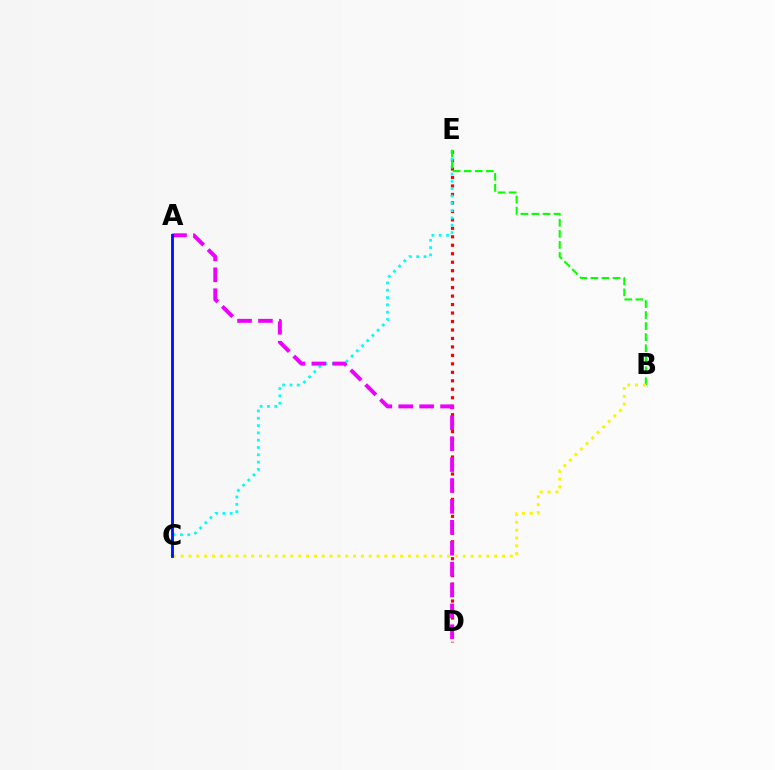{('D', 'E'): [{'color': '#ff0000', 'line_style': 'dotted', 'thickness': 2.3}], ('C', 'E'): [{'color': '#00fff6', 'line_style': 'dotted', 'thickness': 1.99}], ('B', 'E'): [{'color': '#08ff00', 'line_style': 'dashed', 'thickness': 1.5}], ('B', 'C'): [{'color': '#fcf500', 'line_style': 'dotted', 'thickness': 2.13}], ('A', 'D'): [{'color': '#ee00ff', 'line_style': 'dashed', 'thickness': 2.84}], ('A', 'C'): [{'color': '#0010ff', 'line_style': 'solid', 'thickness': 2.04}]}